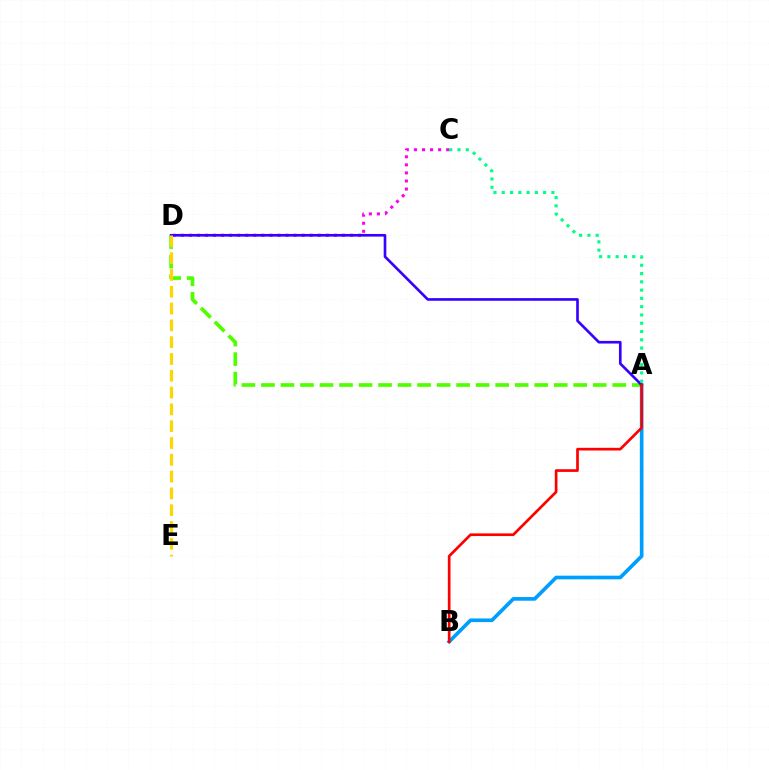{('A', 'D'): [{'color': '#4fff00', 'line_style': 'dashed', 'thickness': 2.65}, {'color': '#3700ff', 'line_style': 'solid', 'thickness': 1.91}], ('A', 'B'): [{'color': '#009eff', 'line_style': 'solid', 'thickness': 2.63}, {'color': '#ff0000', 'line_style': 'solid', 'thickness': 1.94}], ('C', 'D'): [{'color': '#ff00ed', 'line_style': 'dotted', 'thickness': 2.19}], ('A', 'C'): [{'color': '#00ff86', 'line_style': 'dotted', 'thickness': 2.25}], ('D', 'E'): [{'color': '#ffd500', 'line_style': 'dashed', 'thickness': 2.28}]}